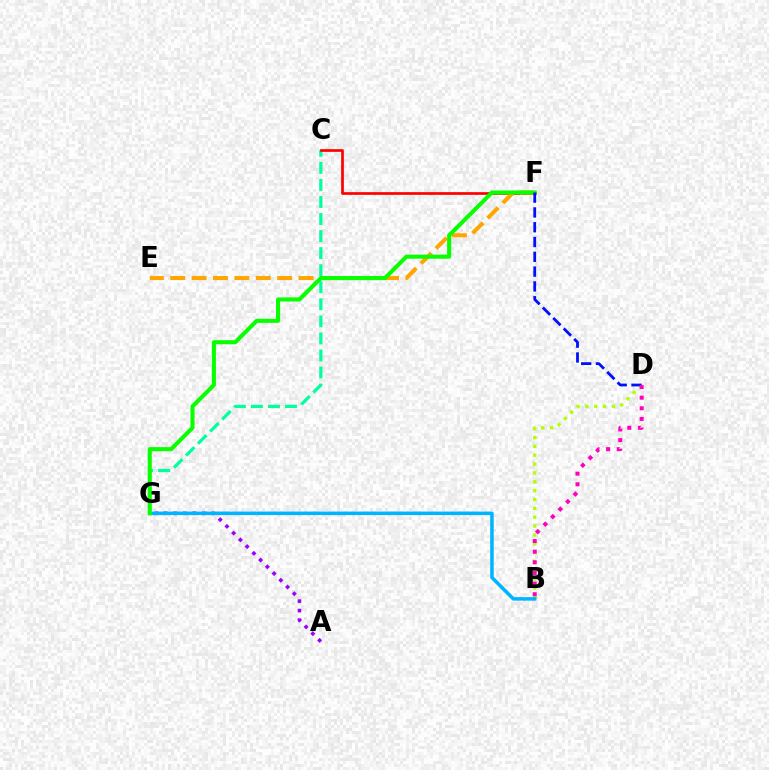{('A', 'G'): [{'color': '#9b00ff', 'line_style': 'dotted', 'thickness': 2.59}], ('C', 'G'): [{'color': '#00ff9d', 'line_style': 'dashed', 'thickness': 2.32}], ('B', 'D'): [{'color': '#b3ff00', 'line_style': 'dotted', 'thickness': 2.4}, {'color': '#ff00bd', 'line_style': 'dotted', 'thickness': 2.89}], ('C', 'F'): [{'color': '#ff0000', 'line_style': 'solid', 'thickness': 1.95}], ('E', 'F'): [{'color': '#ffa500', 'line_style': 'dashed', 'thickness': 2.91}], ('B', 'G'): [{'color': '#00b5ff', 'line_style': 'solid', 'thickness': 2.54}], ('F', 'G'): [{'color': '#08ff00', 'line_style': 'solid', 'thickness': 2.94}], ('D', 'F'): [{'color': '#0010ff', 'line_style': 'dashed', 'thickness': 2.01}]}